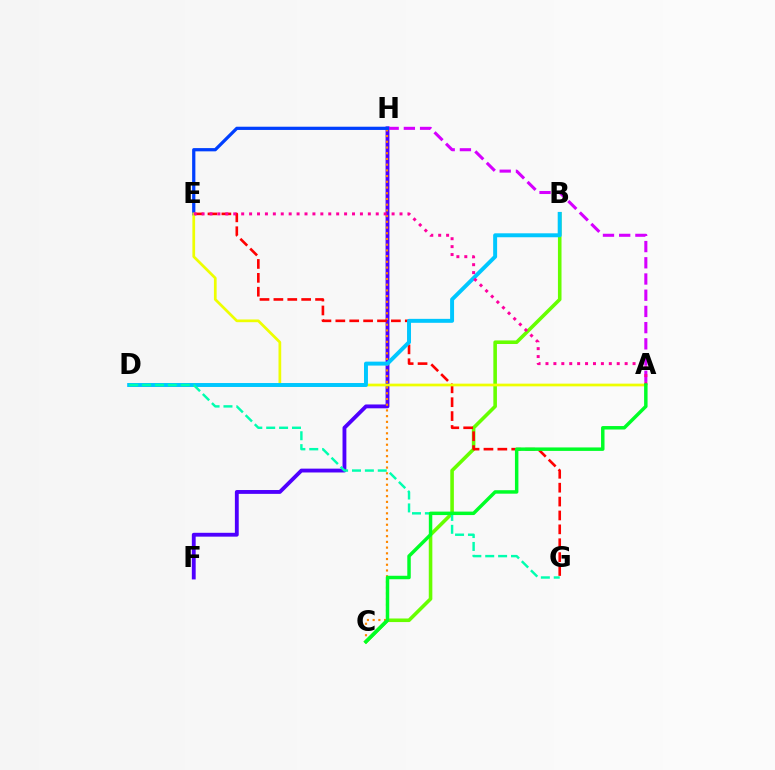{('B', 'C'): [{'color': '#66ff00', 'line_style': 'solid', 'thickness': 2.58}], ('F', 'H'): [{'color': '#4f00ff', 'line_style': 'solid', 'thickness': 2.77}], ('A', 'H'): [{'color': '#d600ff', 'line_style': 'dashed', 'thickness': 2.2}], ('C', 'H'): [{'color': '#ff8800', 'line_style': 'dotted', 'thickness': 1.55}], ('E', 'G'): [{'color': '#ff0000', 'line_style': 'dashed', 'thickness': 1.89}], ('E', 'H'): [{'color': '#003fff', 'line_style': 'solid', 'thickness': 2.33}], ('A', 'E'): [{'color': '#eeff00', 'line_style': 'solid', 'thickness': 1.96}, {'color': '#ff00a0', 'line_style': 'dotted', 'thickness': 2.15}], ('B', 'D'): [{'color': '#00c7ff', 'line_style': 'solid', 'thickness': 2.84}], ('D', 'G'): [{'color': '#00ffaf', 'line_style': 'dashed', 'thickness': 1.75}], ('A', 'C'): [{'color': '#00ff27', 'line_style': 'solid', 'thickness': 2.5}]}